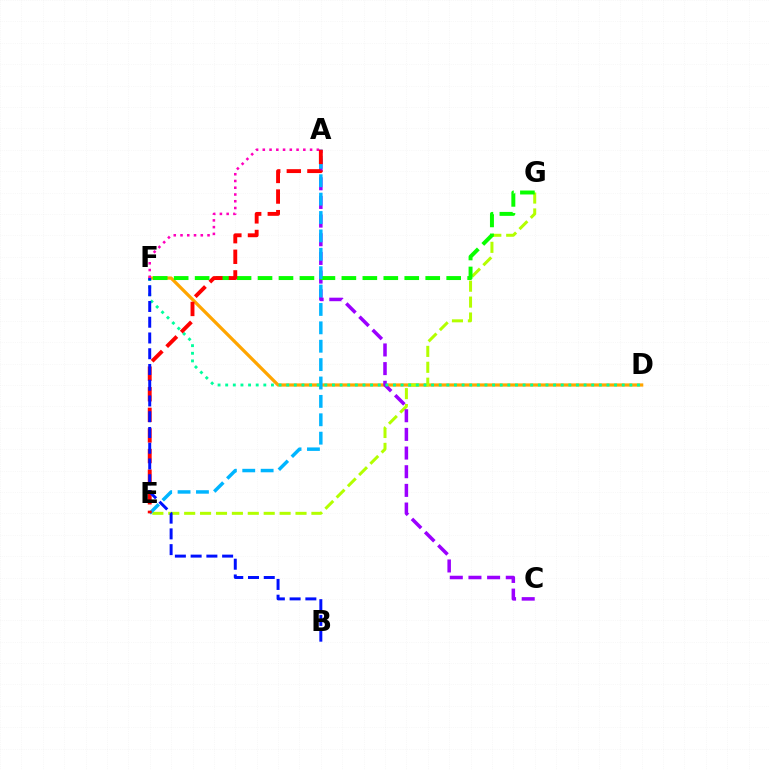{('D', 'F'): [{'color': '#ffa500', 'line_style': 'solid', 'thickness': 2.33}, {'color': '#00ff9d', 'line_style': 'dotted', 'thickness': 2.07}], ('E', 'G'): [{'color': '#b3ff00', 'line_style': 'dashed', 'thickness': 2.16}], ('A', 'C'): [{'color': '#9b00ff', 'line_style': 'dashed', 'thickness': 2.54}], ('F', 'G'): [{'color': '#08ff00', 'line_style': 'dashed', 'thickness': 2.85}], ('A', 'E'): [{'color': '#00b5ff', 'line_style': 'dashed', 'thickness': 2.5}, {'color': '#ff0000', 'line_style': 'dashed', 'thickness': 2.8}], ('A', 'F'): [{'color': '#ff00bd', 'line_style': 'dotted', 'thickness': 1.83}], ('B', 'F'): [{'color': '#0010ff', 'line_style': 'dashed', 'thickness': 2.14}]}